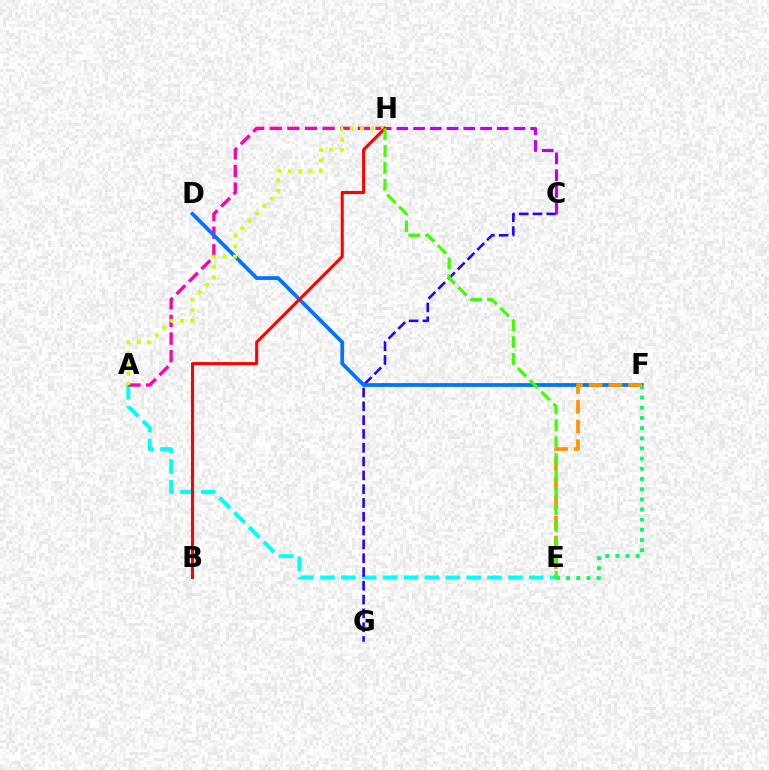{('A', 'E'): [{'color': '#00fff6', 'line_style': 'dashed', 'thickness': 2.84}], ('A', 'H'): [{'color': '#ff00ac', 'line_style': 'dashed', 'thickness': 2.4}, {'color': '#d1ff00', 'line_style': 'dotted', 'thickness': 2.84}], ('C', 'G'): [{'color': '#2500ff', 'line_style': 'dashed', 'thickness': 1.88}], ('D', 'F'): [{'color': '#0074ff', 'line_style': 'solid', 'thickness': 2.71}], ('E', 'F'): [{'color': '#00ff5c', 'line_style': 'dotted', 'thickness': 2.76}, {'color': '#ff9400', 'line_style': 'dashed', 'thickness': 2.68}], ('C', 'H'): [{'color': '#b900ff', 'line_style': 'dashed', 'thickness': 2.27}], ('B', 'H'): [{'color': '#ff0000', 'line_style': 'solid', 'thickness': 2.21}], ('E', 'H'): [{'color': '#3dff00', 'line_style': 'dashed', 'thickness': 2.29}]}